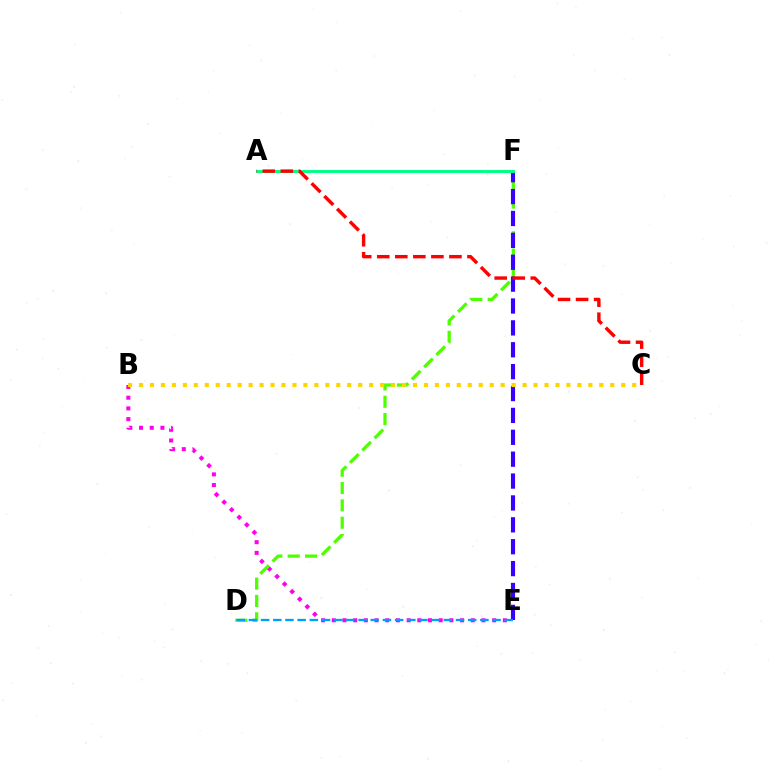{('B', 'E'): [{'color': '#ff00ed', 'line_style': 'dotted', 'thickness': 2.9}], ('D', 'F'): [{'color': '#4fff00', 'line_style': 'dashed', 'thickness': 2.36}], ('E', 'F'): [{'color': '#3700ff', 'line_style': 'dashed', 'thickness': 2.97}], ('B', 'C'): [{'color': '#ffd500', 'line_style': 'dotted', 'thickness': 2.98}], ('A', 'F'): [{'color': '#00ff86', 'line_style': 'solid', 'thickness': 2.12}], ('D', 'E'): [{'color': '#009eff', 'line_style': 'dashed', 'thickness': 1.65}], ('A', 'C'): [{'color': '#ff0000', 'line_style': 'dashed', 'thickness': 2.45}]}